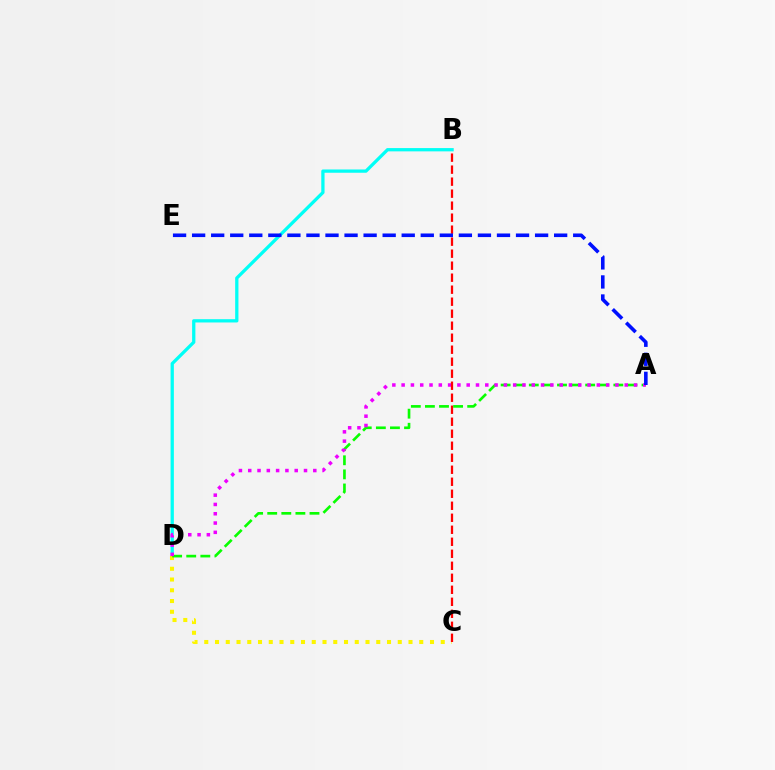{('B', 'D'): [{'color': '#00fff6', 'line_style': 'solid', 'thickness': 2.36}], ('C', 'D'): [{'color': '#fcf500', 'line_style': 'dotted', 'thickness': 2.92}], ('A', 'D'): [{'color': '#08ff00', 'line_style': 'dashed', 'thickness': 1.91}, {'color': '#ee00ff', 'line_style': 'dotted', 'thickness': 2.53}], ('B', 'C'): [{'color': '#ff0000', 'line_style': 'dashed', 'thickness': 1.63}], ('A', 'E'): [{'color': '#0010ff', 'line_style': 'dashed', 'thickness': 2.59}]}